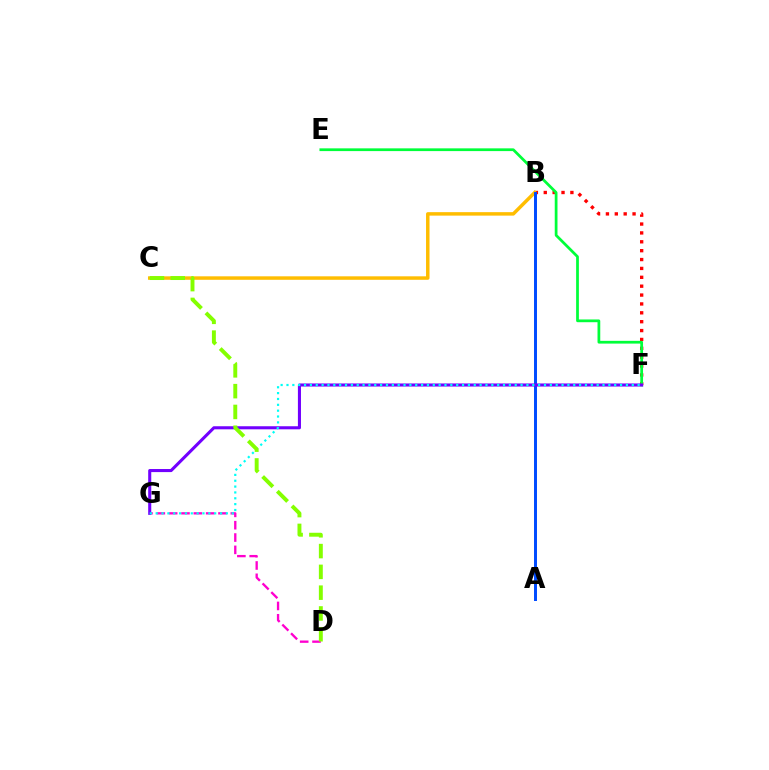{('B', 'F'): [{'color': '#ff0000', 'line_style': 'dotted', 'thickness': 2.41}], ('D', 'G'): [{'color': '#ff00cf', 'line_style': 'dashed', 'thickness': 1.68}], ('B', 'C'): [{'color': '#ffbd00', 'line_style': 'solid', 'thickness': 2.5}], ('A', 'B'): [{'color': '#004bff', 'line_style': 'solid', 'thickness': 2.14}], ('E', 'F'): [{'color': '#00ff39', 'line_style': 'solid', 'thickness': 1.98}], ('F', 'G'): [{'color': '#7200ff', 'line_style': 'solid', 'thickness': 2.21}, {'color': '#00fff6', 'line_style': 'dotted', 'thickness': 1.59}], ('C', 'D'): [{'color': '#84ff00', 'line_style': 'dashed', 'thickness': 2.82}]}